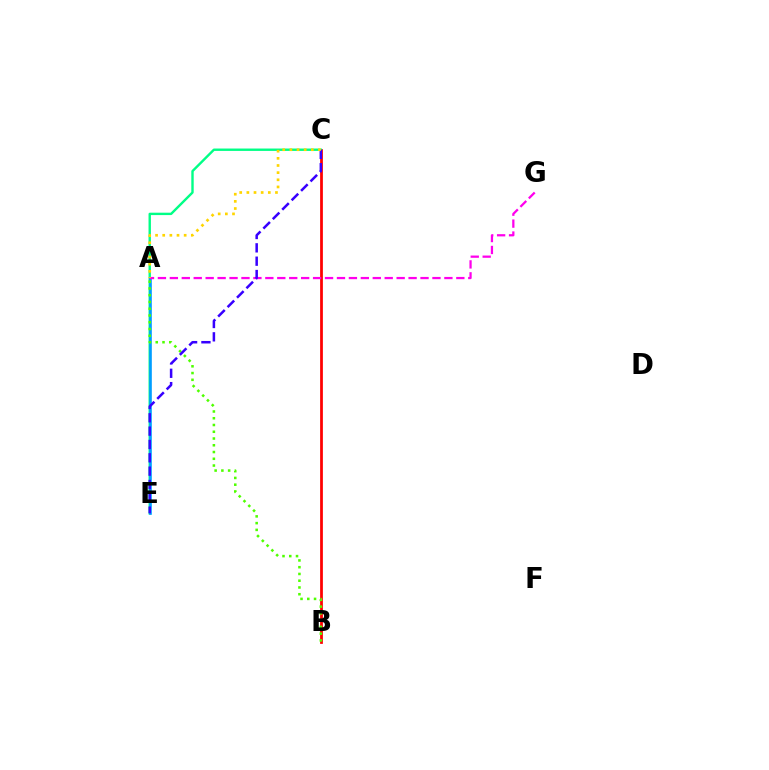{('B', 'C'): [{'color': '#ff0000', 'line_style': 'solid', 'thickness': 1.98}], ('C', 'E'): [{'color': '#00ff86', 'line_style': 'solid', 'thickness': 1.72}, {'color': '#3700ff', 'line_style': 'dashed', 'thickness': 1.81}], ('A', 'E'): [{'color': '#009eff', 'line_style': 'solid', 'thickness': 1.9}], ('A', 'G'): [{'color': '#ff00ed', 'line_style': 'dashed', 'thickness': 1.62}], ('A', 'B'): [{'color': '#4fff00', 'line_style': 'dotted', 'thickness': 1.84}], ('A', 'C'): [{'color': '#ffd500', 'line_style': 'dotted', 'thickness': 1.94}]}